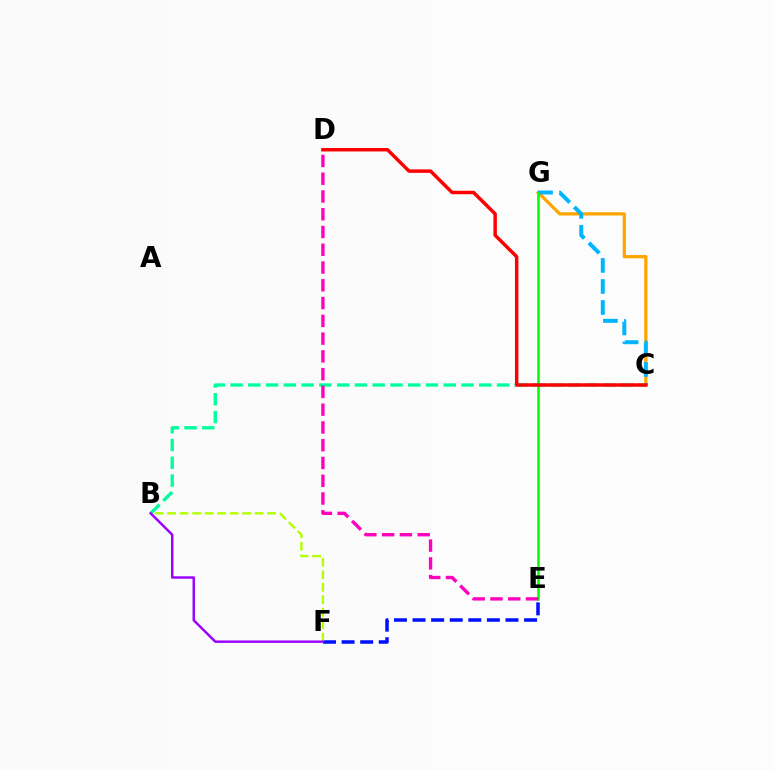{('C', 'G'): [{'color': '#ffa500', 'line_style': 'solid', 'thickness': 2.33}, {'color': '#00b5ff', 'line_style': 'dashed', 'thickness': 2.85}], ('E', 'F'): [{'color': '#0010ff', 'line_style': 'dashed', 'thickness': 2.53}], ('E', 'G'): [{'color': '#08ff00', 'line_style': 'solid', 'thickness': 1.88}], ('B', 'F'): [{'color': '#b3ff00', 'line_style': 'dashed', 'thickness': 1.7}, {'color': '#9b00ff', 'line_style': 'solid', 'thickness': 1.75}], ('B', 'C'): [{'color': '#00ff9d', 'line_style': 'dashed', 'thickness': 2.41}], ('C', 'D'): [{'color': '#ff0000', 'line_style': 'solid', 'thickness': 2.49}], ('D', 'E'): [{'color': '#ff00bd', 'line_style': 'dashed', 'thickness': 2.41}]}